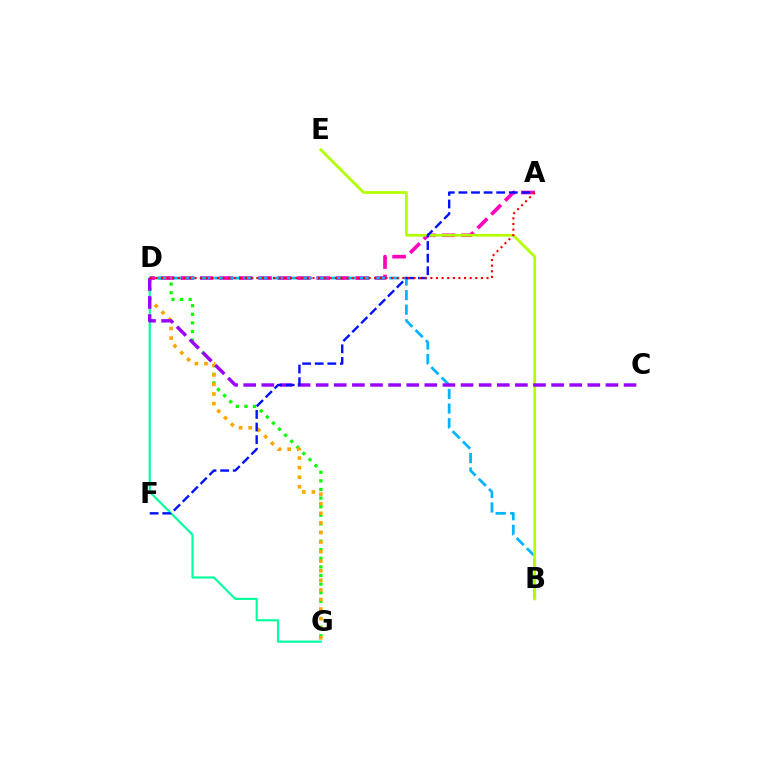{('D', 'G'): [{'color': '#08ff00', 'line_style': 'dotted', 'thickness': 2.34}, {'color': '#ffa500', 'line_style': 'dotted', 'thickness': 2.6}, {'color': '#00ff9d', 'line_style': 'solid', 'thickness': 1.55}], ('A', 'D'): [{'color': '#ff00bd', 'line_style': 'dashed', 'thickness': 2.64}, {'color': '#ff0000', 'line_style': 'dotted', 'thickness': 1.53}], ('B', 'D'): [{'color': '#00b5ff', 'line_style': 'dashed', 'thickness': 1.98}], ('B', 'E'): [{'color': '#b3ff00', 'line_style': 'solid', 'thickness': 1.97}], ('C', 'D'): [{'color': '#9b00ff', 'line_style': 'dashed', 'thickness': 2.46}], ('A', 'F'): [{'color': '#0010ff', 'line_style': 'dashed', 'thickness': 1.71}]}